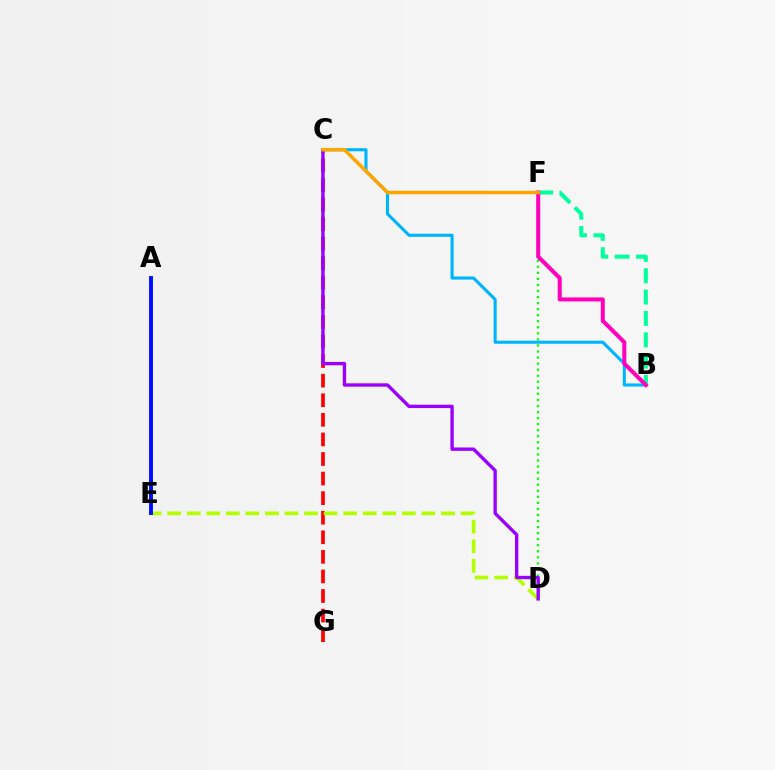{('C', 'G'): [{'color': '#ff0000', 'line_style': 'dashed', 'thickness': 2.66}], ('B', 'C'): [{'color': '#00b5ff', 'line_style': 'solid', 'thickness': 2.23}], ('D', 'E'): [{'color': '#b3ff00', 'line_style': 'dashed', 'thickness': 2.66}], ('B', 'F'): [{'color': '#00ff9d', 'line_style': 'dashed', 'thickness': 2.9}, {'color': '#ff00bd', 'line_style': 'solid', 'thickness': 2.9}], ('A', 'E'): [{'color': '#0010ff', 'line_style': 'solid', 'thickness': 2.81}], ('D', 'F'): [{'color': '#08ff00', 'line_style': 'dotted', 'thickness': 1.64}], ('C', 'D'): [{'color': '#9b00ff', 'line_style': 'solid', 'thickness': 2.42}], ('C', 'F'): [{'color': '#ffa500', 'line_style': 'solid', 'thickness': 2.53}]}